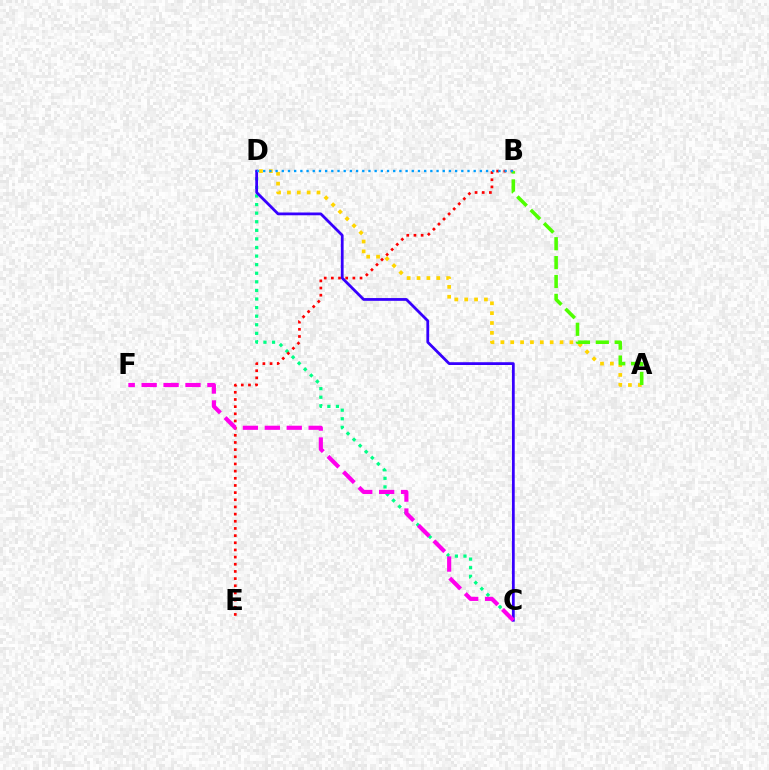{('C', 'D'): [{'color': '#00ff86', 'line_style': 'dotted', 'thickness': 2.33}, {'color': '#3700ff', 'line_style': 'solid', 'thickness': 2.0}], ('B', 'E'): [{'color': '#ff0000', 'line_style': 'dotted', 'thickness': 1.95}], ('A', 'D'): [{'color': '#ffd500', 'line_style': 'dotted', 'thickness': 2.68}], ('A', 'B'): [{'color': '#4fff00', 'line_style': 'dashed', 'thickness': 2.57}], ('C', 'F'): [{'color': '#ff00ed', 'line_style': 'dashed', 'thickness': 2.98}], ('B', 'D'): [{'color': '#009eff', 'line_style': 'dotted', 'thickness': 1.68}]}